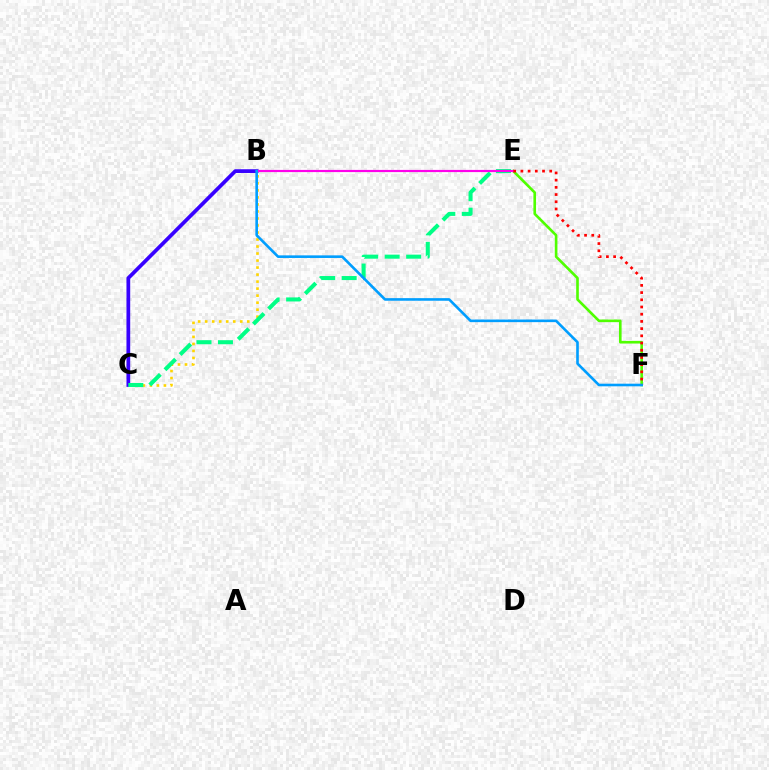{('B', 'C'): [{'color': '#ffd500', 'line_style': 'dotted', 'thickness': 1.91}, {'color': '#3700ff', 'line_style': 'solid', 'thickness': 2.69}], ('C', 'E'): [{'color': '#00ff86', 'line_style': 'dashed', 'thickness': 2.92}], ('E', 'F'): [{'color': '#4fff00', 'line_style': 'solid', 'thickness': 1.89}, {'color': '#ff0000', 'line_style': 'dotted', 'thickness': 1.96}], ('B', 'E'): [{'color': '#ff00ed', 'line_style': 'solid', 'thickness': 1.57}], ('B', 'F'): [{'color': '#009eff', 'line_style': 'solid', 'thickness': 1.88}]}